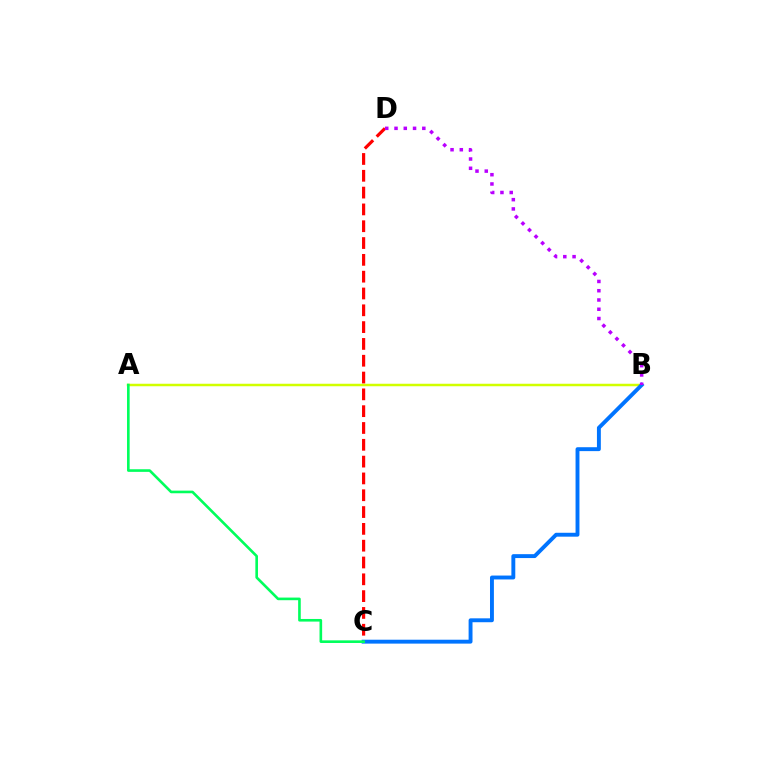{('A', 'B'): [{'color': '#d1ff00', 'line_style': 'solid', 'thickness': 1.79}], ('C', 'D'): [{'color': '#ff0000', 'line_style': 'dashed', 'thickness': 2.28}], ('B', 'C'): [{'color': '#0074ff', 'line_style': 'solid', 'thickness': 2.81}], ('B', 'D'): [{'color': '#b900ff', 'line_style': 'dotted', 'thickness': 2.52}], ('A', 'C'): [{'color': '#00ff5c', 'line_style': 'solid', 'thickness': 1.89}]}